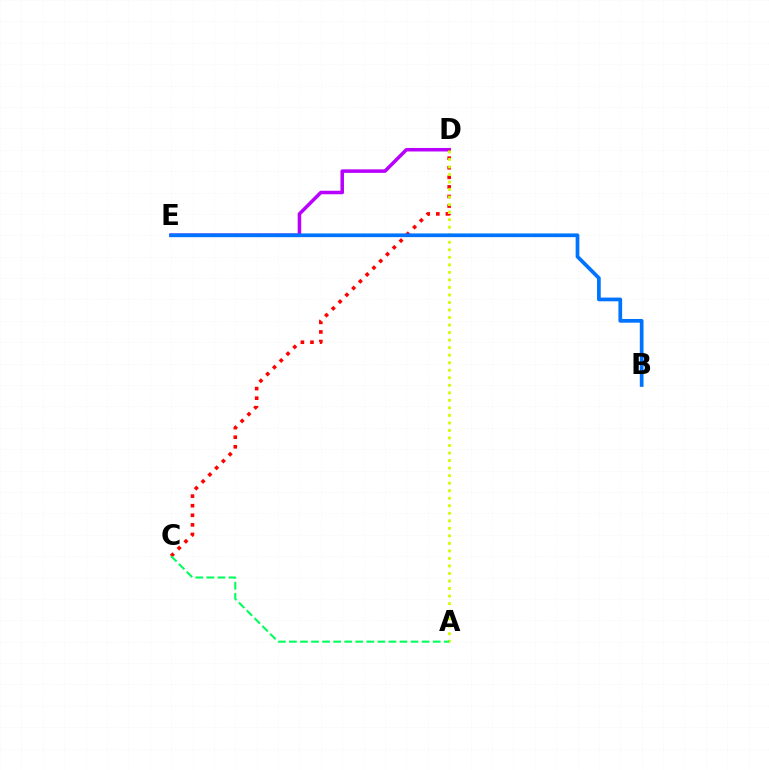{('D', 'E'): [{'color': '#b900ff', 'line_style': 'solid', 'thickness': 2.53}], ('C', 'D'): [{'color': '#ff0000', 'line_style': 'dotted', 'thickness': 2.6}], ('A', 'D'): [{'color': '#d1ff00', 'line_style': 'dotted', 'thickness': 2.05}], ('A', 'C'): [{'color': '#00ff5c', 'line_style': 'dashed', 'thickness': 1.5}], ('B', 'E'): [{'color': '#0074ff', 'line_style': 'solid', 'thickness': 2.68}]}